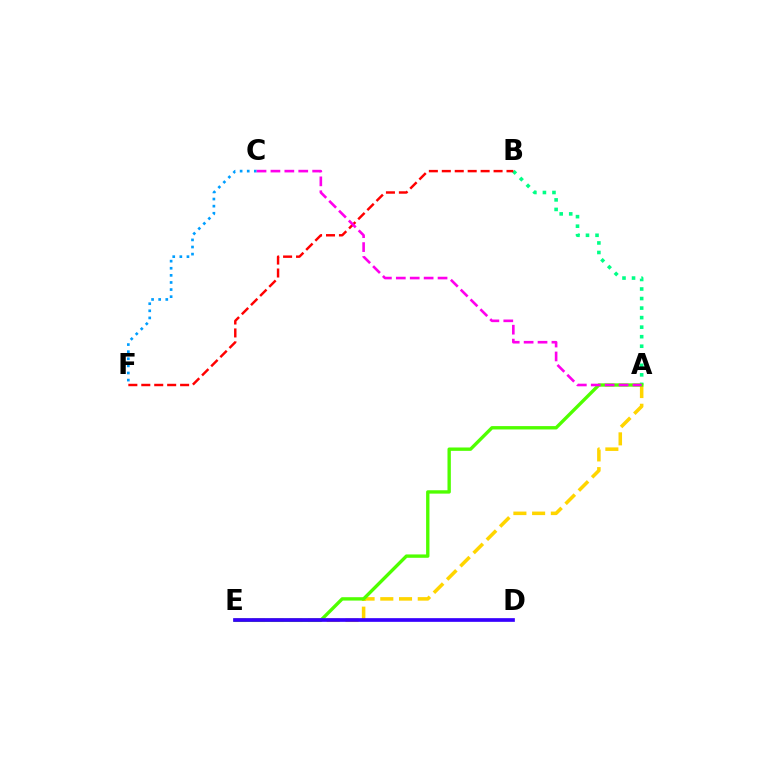{('A', 'B'): [{'color': '#00ff86', 'line_style': 'dotted', 'thickness': 2.59}], ('A', 'E'): [{'color': '#ffd500', 'line_style': 'dashed', 'thickness': 2.54}, {'color': '#4fff00', 'line_style': 'solid', 'thickness': 2.42}], ('B', 'F'): [{'color': '#ff0000', 'line_style': 'dashed', 'thickness': 1.76}], ('C', 'F'): [{'color': '#009eff', 'line_style': 'dotted', 'thickness': 1.93}], ('D', 'E'): [{'color': '#3700ff', 'line_style': 'solid', 'thickness': 2.66}], ('A', 'C'): [{'color': '#ff00ed', 'line_style': 'dashed', 'thickness': 1.89}]}